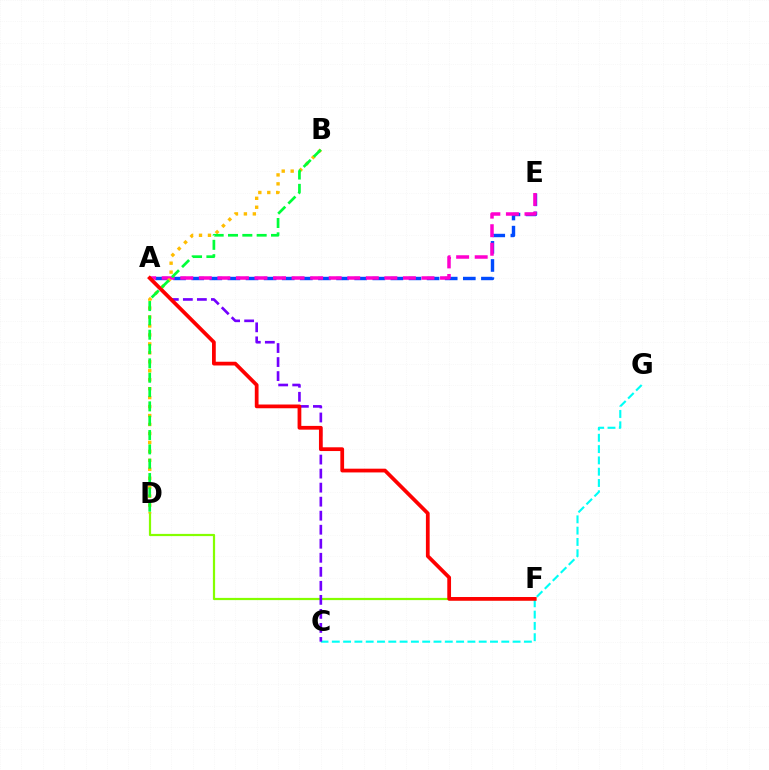{('A', 'E'): [{'color': '#004bff', 'line_style': 'dashed', 'thickness': 2.46}, {'color': '#ff00cf', 'line_style': 'dashed', 'thickness': 2.52}], ('C', 'G'): [{'color': '#00fff6', 'line_style': 'dashed', 'thickness': 1.54}], ('D', 'F'): [{'color': '#84ff00', 'line_style': 'solid', 'thickness': 1.59}], ('A', 'C'): [{'color': '#7200ff', 'line_style': 'dashed', 'thickness': 1.91}], ('B', 'D'): [{'color': '#ffbd00', 'line_style': 'dotted', 'thickness': 2.43}, {'color': '#00ff39', 'line_style': 'dashed', 'thickness': 1.95}], ('A', 'F'): [{'color': '#ff0000', 'line_style': 'solid', 'thickness': 2.7}]}